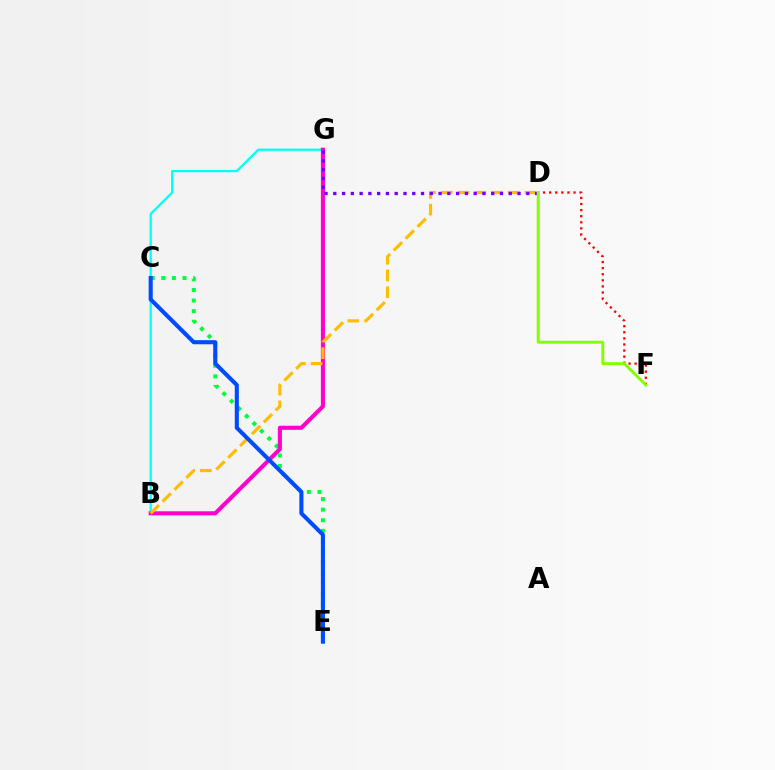{('C', 'E'): [{'color': '#00ff39', 'line_style': 'dotted', 'thickness': 2.88}, {'color': '#004bff', 'line_style': 'solid', 'thickness': 2.94}], ('D', 'F'): [{'color': '#ff0000', 'line_style': 'dotted', 'thickness': 1.65}, {'color': '#84ff00', 'line_style': 'solid', 'thickness': 2.1}], ('B', 'G'): [{'color': '#00fff6', 'line_style': 'solid', 'thickness': 1.65}, {'color': '#ff00cf', 'line_style': 'solid', 'thickness': 2.94}], ('B', 'D'): [{'color': '#ffbd00', 'line_style': 'dashed', 'thickness': 2.27}], ('D', 'G'): [{'color': '#7200ff', 'line_style': 'dotted', 'thickness': 2.38}]}